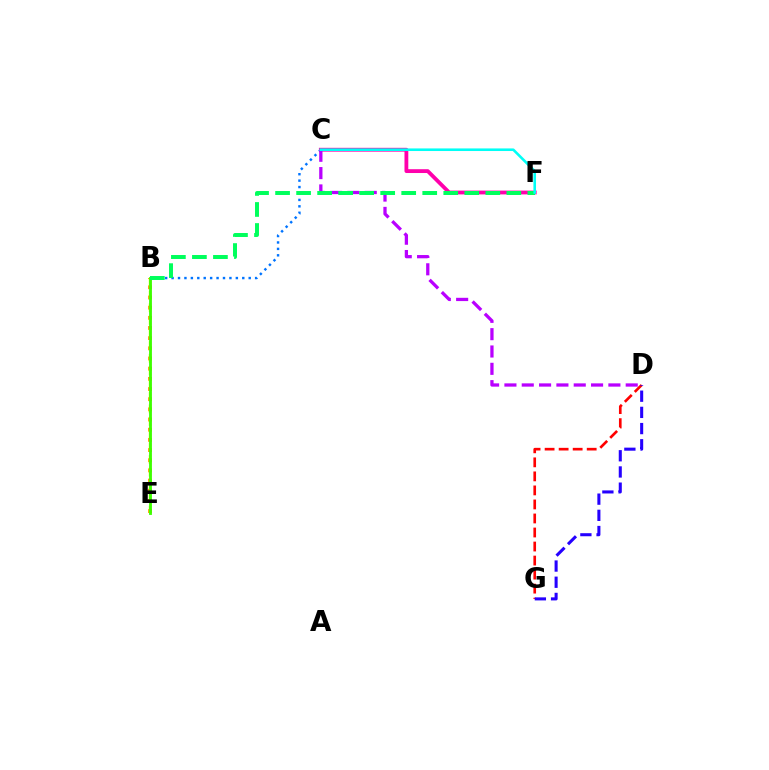{('B', 'E'): [{'color': '#ff9400', 'line_style': 'dotted', 'thickness': 2.76}, {'color': '#d1ff00', 'line_style': 'dashed', 'thickness': 1.72}, {'color': '#3dff00', 'line_style': 'solid', 'thickness': 2.03}], ('B', 'C'): [{'color': '#0074ff', 'line_style': 'dotted', 'thickness': 1.75}], ('D', 'G'): [{'color': '#ff0000', 'line_style': 'dashed', 'thickness': 1.91}, {'color': '#2500ff', 'line_style': 'dashed', 'thickness': 2.2}], ('C', 'F'): [{'color': '#ff00ac', 'line_style': 'solid', 'thickness': 2.75}, {'color': '#00fff6', 'line_style': 'solid', 'thickness': 1.87}], ('C', 'D'): [{'color': '#b900ff', 'line_style': 'dashed', 'thickness': 2.35}], ('B', 'F'): [{'color': '#00ff5c', 'line_style': 'dashed', 'thickness': 2.86}]}